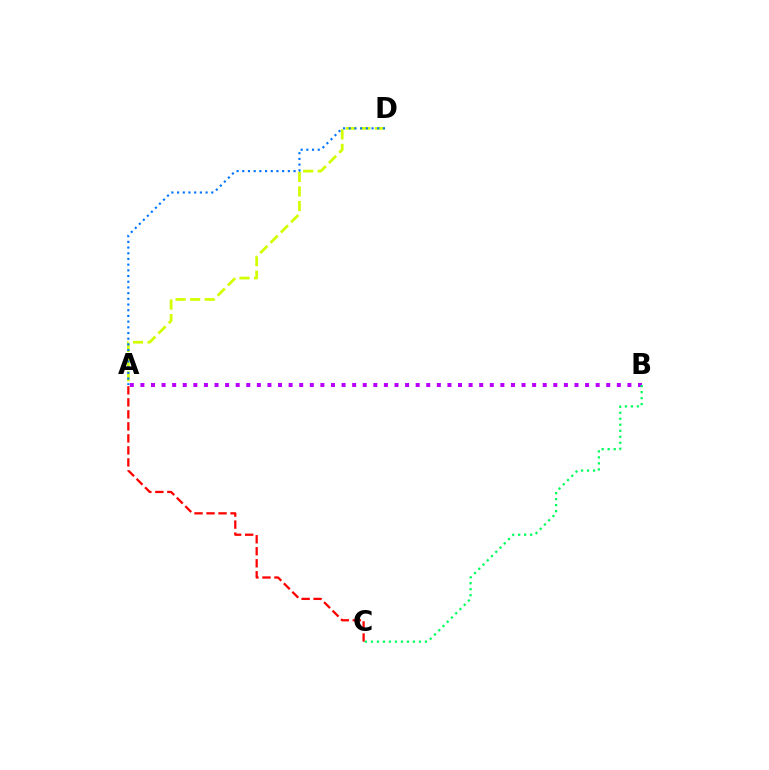{('A', 'D'): [{'color': '#d1ff00', 'line_style': 'dashed', 'thickness': 1.98}, {'color': '#0074ff', 'line_style': 'dotted', 'thickness': 1.55}], ('A', 'B'): [{'color': '#b900ff', 'line_style': 'dotted', 'thickness': 2.88}], ('B', 'C'): [{'color': '#00ff5c', 'line_style': 'dotted', 'thickness': 1.63}], ('A', 'C'): [{'color': '#ff0000', 'line_style': 'dashed', 'thickness': 1.63}]}